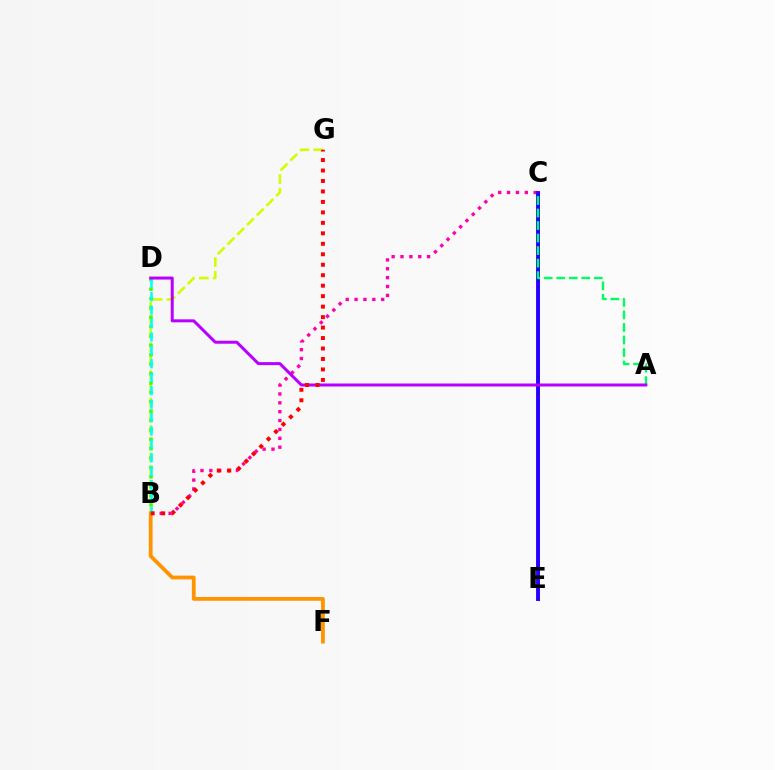{('C', 'E'): [{'color': '#0074ff', 'line_style': 'solid', 'thickness': 2.15}, {'color': '#2500ff', 'line_style': 'solid', 'thickness': 2.78}], ('B', 'C'): [{'color': '#ff00ac', 'line_style': 'dotted', 'thickness': 2.41}], ('B', 'G'): [{'color': '#d1ff00', 'line_style': 'dashed', 'thickness': 1.87}, {'color': '#ff0000', 'line_style': 'dotted', 'thickness': 2.84}], ('B', 'F'): [{'color': '#ff9400', 'line_style': 'solid', 'thickness': 2.73}], ('B', 'D'): [{'color': '#3dff00', 'line_style': 'dotted', 'thickness': 2.55}, {'color': '#00fff6', 'line_style': 'dashed', 'thickness': 1.82}], ('A', 'C'): [{'color': '#00ff5c', 'line_style': 'dashed', 'thickness': 1.7}], ('A', 'D'): [{'color': '#b900ff', 'line_style': 'solid', 'thickness': 2.16}]}